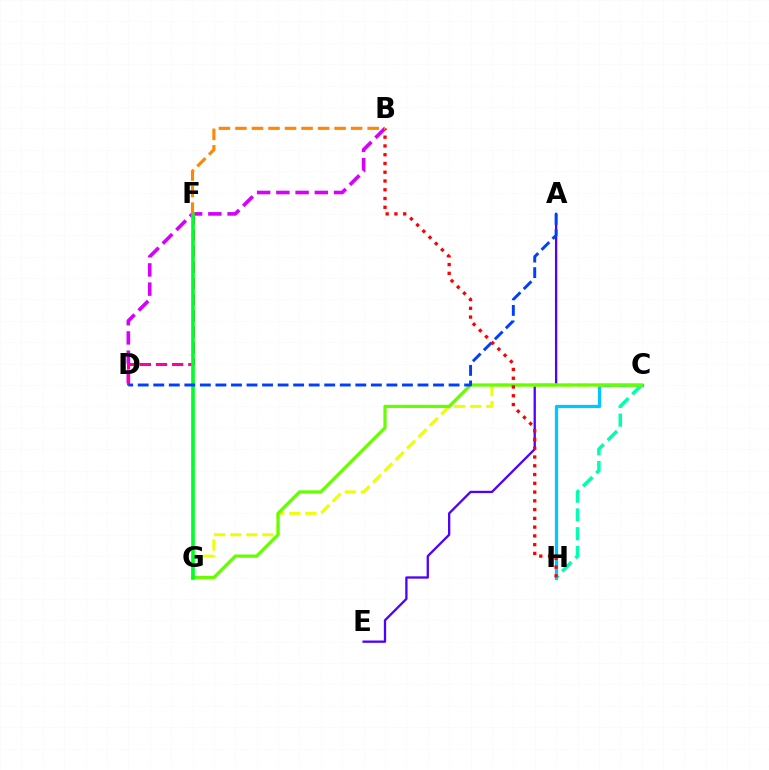{('A', 'E'): [{'color': '#4f00ff', 'line_style': 'solid', 'thickness': 1.66}], ('C', 'H'): [{'color': '#00c7ff', 'line_style': 'solid', 'thickness': 2.35}, {'color': '#00ffaf', 'line_style': 'dashed', 'thickness': 2.55}], ('C', 'G'): [{'color': '#eeff00', 'line_style': 'dashed', 'thickness': 2.19}, {'color': '#66ff00', 'line_style': 'solid', 'thickness': 2.33}], ('B', 'D'): [{'color': '#d600ff', 'line_style': 'dashed', 'thickness': 2.61}], ('D', 'F'): [{'color': '#ff00a0', 'line_style': 'dashed', 'thickness': 2.19}], ('F', 'G'): [{'color': '#00ff27', 'line_style': 'solid', 'thickness': 2.61}], ('A', 'D'): [{'color': '#003fff', 'line_style': 'dashed', 'thickness': 2.11}], ('B', 'H'): [{'color': '#ff0000', 'line_style': 'dotted', 'thickness': 2.38}], ('B', 'F'): [{'color': '#ff8800', 'line_style': 'dashed', 'thickness': 2.25}]}